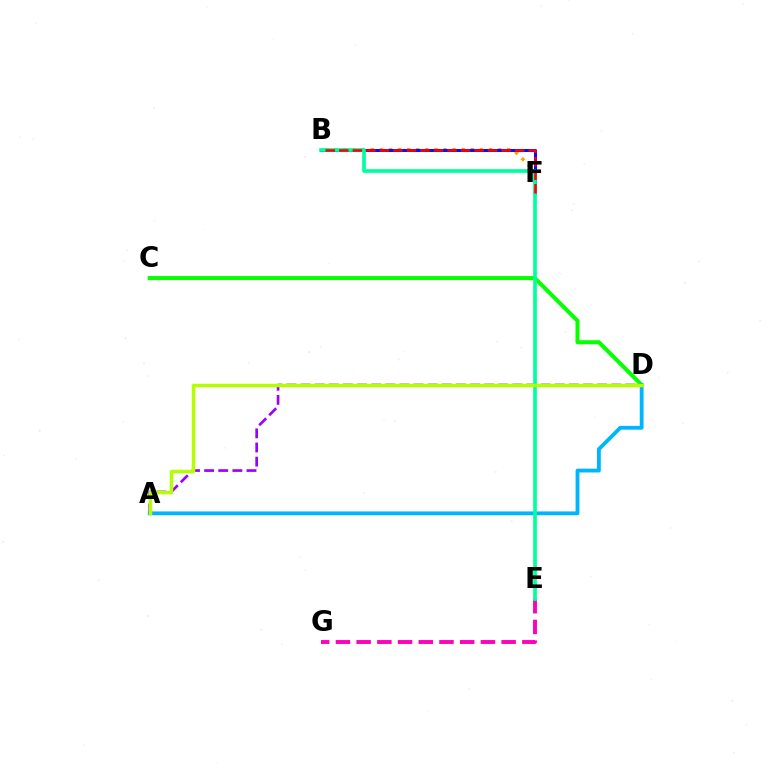{('E', 'G'): [{'color': '#ff00bd', 'line_style': 'dashed', 'thickness': 2.81}], ('B', 'F'): [{'color': '#ffa500', 'line_style': 'dotted', 'thickness': 2.47}, {'color': '#0010ff', 'line_style': 'solid', 'thickness': 2.19}, {'color': '#ff0000', 'line_style': 'dashed', 'thickness': 1.84}], ('A', 'D'): [{'color': '#9b00ff', 'line_style': 'dashed', 'thickness': 1.92}, {'color': '#00b5ff', 'line_style': 'solid', 'thickness': 2.75}, {'color': '#b3ff00', 'line_style': 'solid', 'thickness': 2.51}], ('C', 'D'): [{'color': '#08ff00', 'line_style': 'solid', 'thickness': 2.89}], ('B', 'E'): [{'color': '#00ff9d', 'line_style': 'solid', 'thickness': 2.66}]}